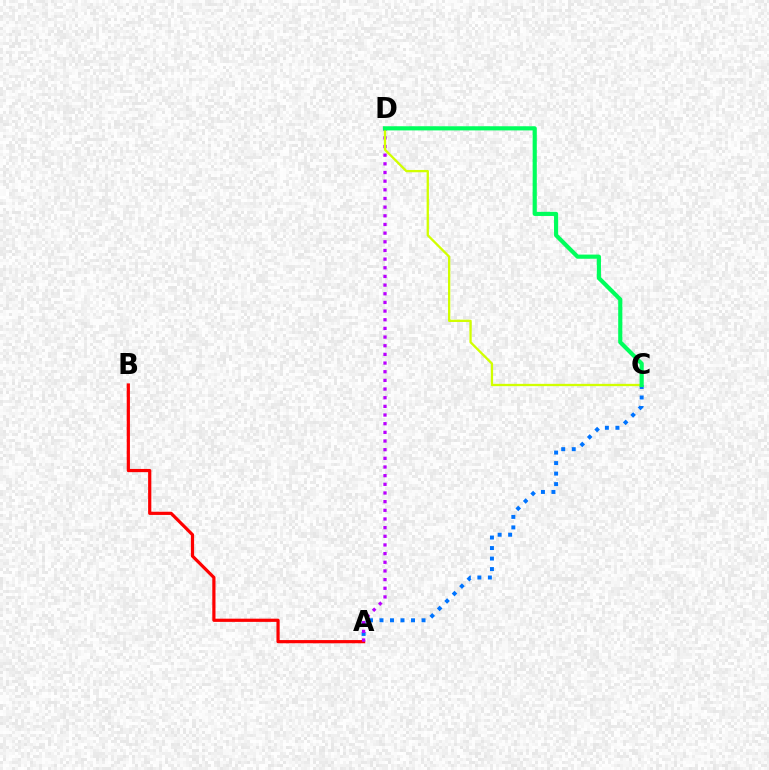{('A', 'C'): [{'color': '#0074ff', 'line_style': 'dotted', 'thickness': 2.85}], ('A', 'B'): [{'color': '#ff0000', 'line_style': 'solid', 'thickness': 2.31}], ('A', 'D'): [{'color': '#b900ff', 'line_style': 'dotted', 'thickness': 2.35}], ('C', 'D'): [{'color': '#d1ff00', 'line_style': 'solid', 'thickness': 1.66}, {'color': '#00ff5c', 'line_style': 'solid', 'thickness': 2.99}]}